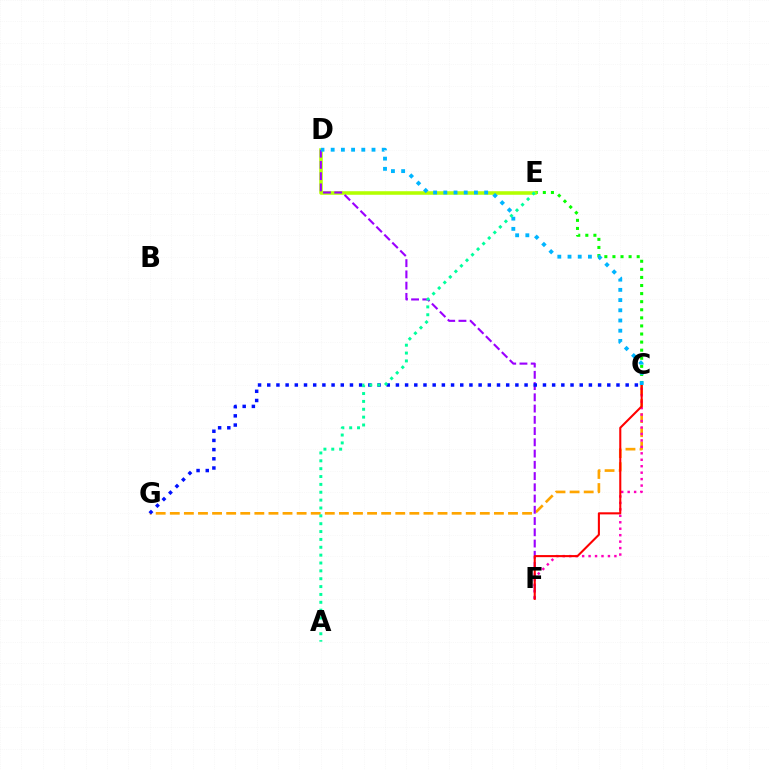{('C', 'E'): [{'color': '#08ff00', 'line_style': 'dotted', 'thickness': 2.2}], ('D', 'E'): [{'color': '#b3ff00', 'line_style': 'solid', 'thickness': 2.56}], ('C', 'G'): [{'color': '#ffa500', 'line_style': 'dashed', 'thickness': 1.91}, {'color': '#0010ff', 'line_style': 'dotted', 'thickness': 2.5}], ('C', 'F'): [{'color': '#ff00bd', 'line_style': 'dotted', 'thickness': 1.75}, {'color': '#ff0000', 'line_style': 'solid', 'thickness': 1.5}], ('D', 'F'): [{'color': '#9b00ff', 'line_style': 'dashed', 'thickness': 1.53}], ('C', 'D'): [{'color': '#00b5ff', 'line_style': 'dotted', 'thickness': 2.77}], ('A', 'E'): [{'color': '#00ff9d', 'line_style': 'dotted', 'thickness': 2.14}]}